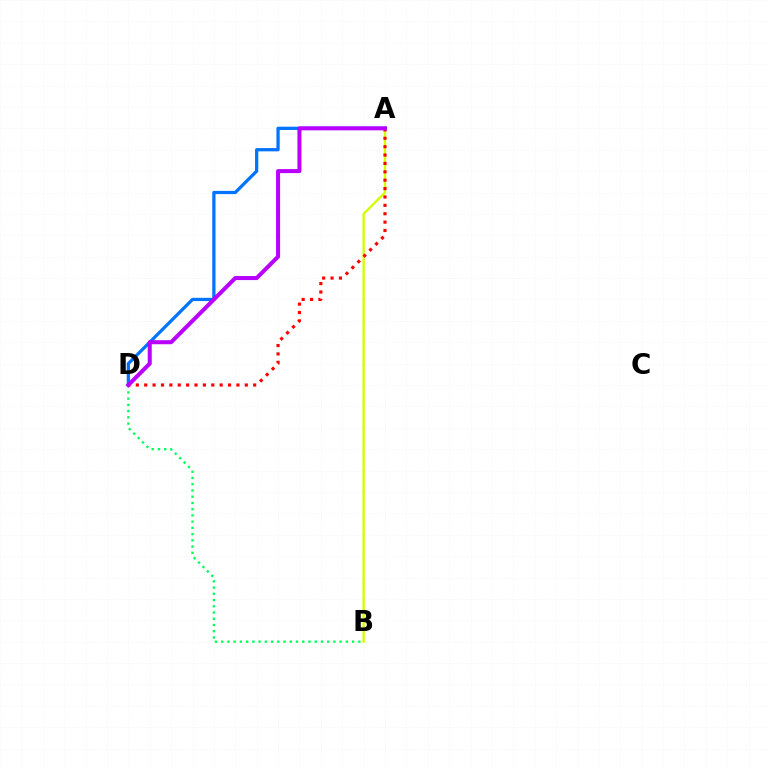{('A', 'D'): [{'color': '#0074ff', 'line_style': 'solid', 'thickness': 2.34}, {'color': '#ff0000', 'line_style': 'dotted', 'thickness': 2.28}, {'color': '#b900ff', 'line_style': 'solid', 'thickness': 2.9}], ('A', 'B'): [{'color': '#d1ff00', 'line_style': 'solid', 'thickness': 1.68}], ('B', 'D'): [{'color': '#00ff5c', 'line_style': 'dotted', 'thickness': 1.69}]}